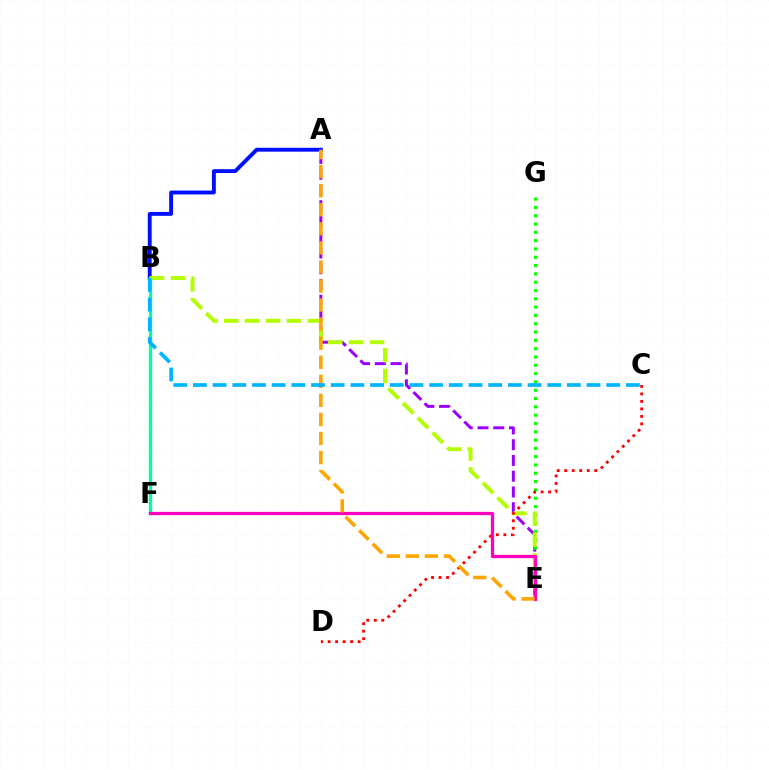{('A', 'B'): [{'color': '#0010ff', 'line_style': 'solid', 'thickness': 2.79}], ('B', 'F'): [{'color': '#00ff9d', 'line_style': 'solid', 'thickness': 2.37}], ('A', 'E'): [{'color': '#9b00ff', 'line_style': 'dashed', 'thickness': 2.14}, {'color': '#ffa500', 'line_style': 'dashed', 'thickness': 2.59}], ('E', 'G'): [{'color': '#08ff00', 'line_style': 'dotted', 'thickness': 2.26}], ('B', 'E'): [{'color': '#b3ff00', 'line_style': 'dashed', 'thickness': 2.84}], ('C', 'D'): [{'color': '#ff0000', 'line_style': 'dotted', 'thickness': 2.04}], ('E', 'F'): [{'color': '#ff00bd', 'line_style': 'solid', 'thickness': 2.34}], ('B', 'C'): [{'color': '#00b5ff', 'line_style': 'dashed', 'thickness': 2.67}]}